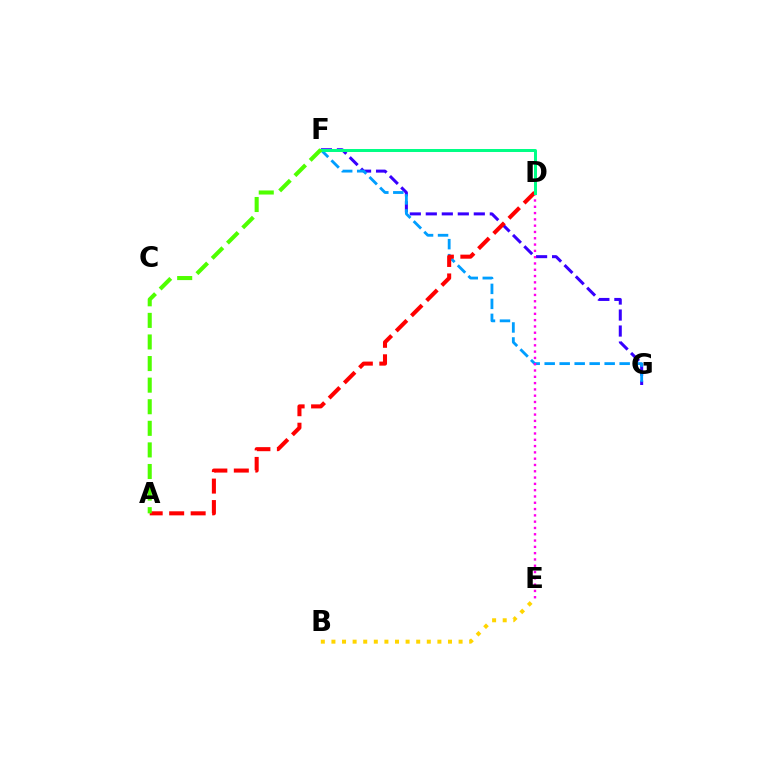{('F', 'G'): [{'color': '#3700ff', 'line_style': 'dashed', 'thickness': 2.17}, {'color': '#009eff', 'line_style': 'dashed', 'thickness': 2.04}], ('B', 'E'): [{'color': '#ffd500', 'line_style': 'dotted', 'thickness': 2.88}], ('D', 'E'): [{'color': '#ff00ed', 'line_style': 'dotted', 'thickness': 1.71}], ('A', 'D'): [{'color': '#ff0000', 'line_style': 'dashed', 'thickness': 2.92}], ('D', 'F'): [{'color': '#00ff86', 'line_style': 'solid', 'thickness': 2.15}], ('A', 'F'): [{'color': '#4fff00', 'line_style': 'dashed', 'thickness': 2.93}]}